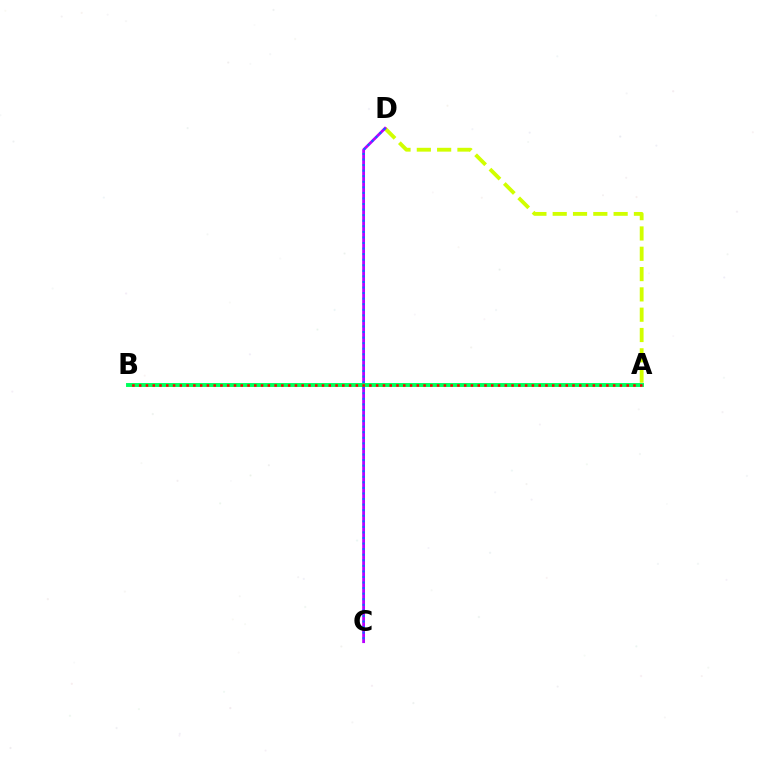{('A', 'D'): [{'color': '#d1ff00', 'line_style': 'dashed', 'thickness': 2.76}], ('C', 'D'): [{'color': '#b900ff', 'line_style': 'solid', 'thickness': 2.02}, {'color': '#0074ff', 'line_style': 'dotted', 'thickness': 1.51}], ('A', 'B'): [{'color': '#00ff5c', 'line_style': 'solid', 'thickness': 2.82}, {'color': '#ff0000', 'line_style': 'dotted', 'thickness': 1.84}]}